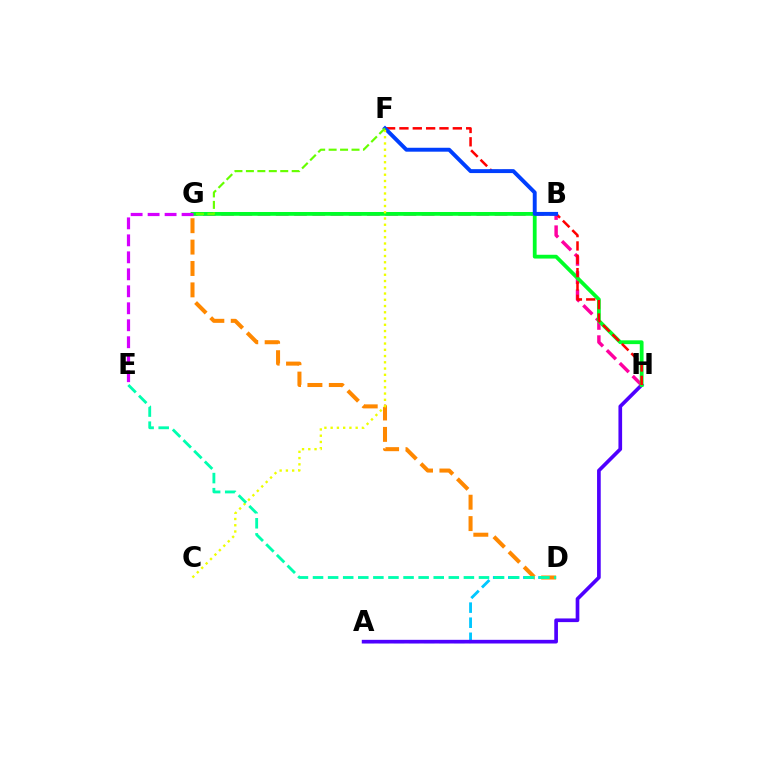{('A', 'D'): [{'color': '#00c7ff', 'line_style': 'dashed', 'thickness': 2.05}], ('A', 'H'): [{'color': '#4f00ff', 'line_style': 'solid', 'thickness': 2.64}], ('G', 'H'): [{'color': '#ff00a0', 'line_style': 'dashed', 'thickness': 2.48}, {'color': '#00ff27', 'line_style': 'solid', 'thickness': 2.73}], ('D', 'G'): [{'color': '#ff8800', 'line_style': 'dashed', 'thickness': 2.91}], ('F', 'H'): [{'color': '#ff0000', 'line_style': 'dashed', 'thickness': 1.81}], ('B', 'F'): [{'color': '#003fff', 'line_style': 'solid', 'thickness': 2.83}], ('C', 'F'): [{'color': '#eeff00', 'line_style': 'dotted', 'thickness': 1.7}], ('F', 'G'): [{'color': '#66ff00', 'line_style': 'dashed', 'thickness': 1.56}], ('D', 'E'): [{'color': '#00ffaf', 'line_style': 'dashed', 'thickness': 2.05}], ('E', 'G'): [{'color': '#d600ff', 'line_style': 'dashed', 'thickness': 2.31}]}